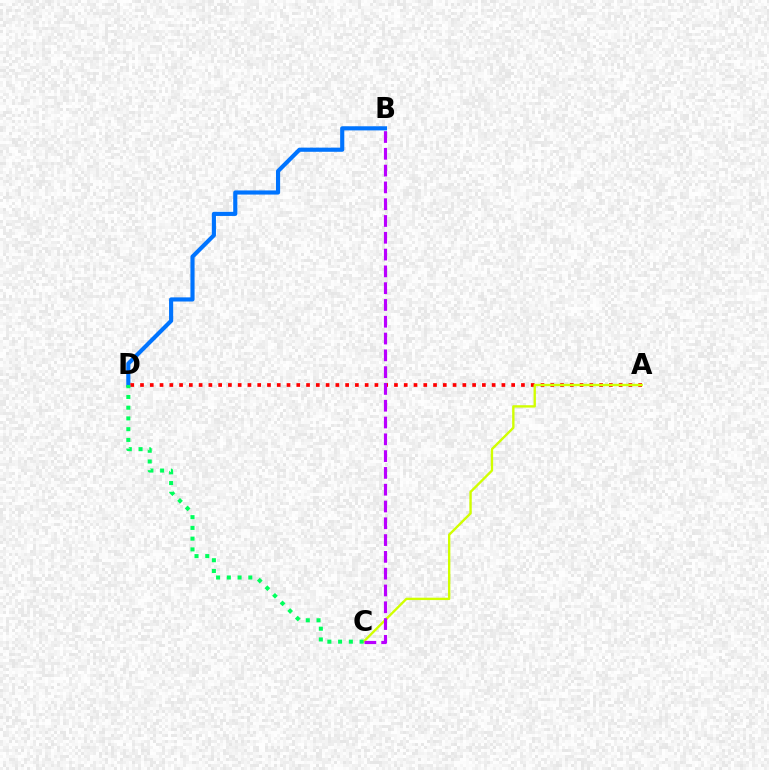{('B', 'D'): [{'color': '#0074ff', 'line_style': 'solid', 'thickness': 2.97}], ('A', 'D'): [{'color': '#ff0000', 'line_style': 'dotted', 'thickness': 2.65}], ('A', 'C'): [{'color': '#d1ff00', 'line_style': 'solid', 'thickness': 1.7}], ('C', 'D'): [{'color': '#00ff5c', 'line_style': 'dotted', 'thickness': 2.92}], ('B', 'C'): [{'color': '#b900ff', 'line_style': 'dashed', 'thickness': 2.28}]}